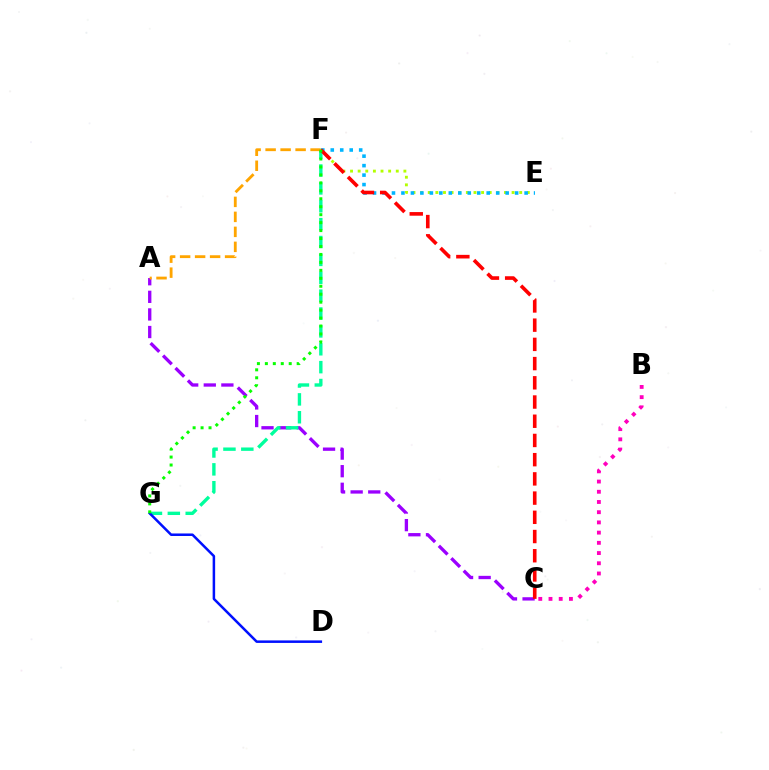{('E', 'F'): [{'color': '#b3ff00', 'line_style': 'dotted', 'thickness': 2.07}, {'color': '#00b5ff', 'line_style': 'dotted', 'thickness': 2.57}], ('A', 'C'): [{'color': '#9b00ff', 'line_style': 'dashed', 'thickness': 2.39}], ('F', 'G'): [{'color': '#00ff9d', 'line_style': 'dashed', 'thickness': 2.43}, {'color': '#08ff00', 'line_style': 'dotted', 'thickness': 2.16}], ('A', 'F'): [{'color': '#ffa500', 'line_style': 'dashed', 'thickness': 2.04}], ('C', 'F'): [{'color': '#ff0000', 'line_style': 'dashed', 'thickness': 2.61}], ('D', 'G'): [{'color': '#0010ff', 'line_style': 'solid', 'thickness': 1.81}], ('B', 'C'): [{'color': '#ff00bd', 'line_style': 'dotted', 'thickness': 2.77}]}